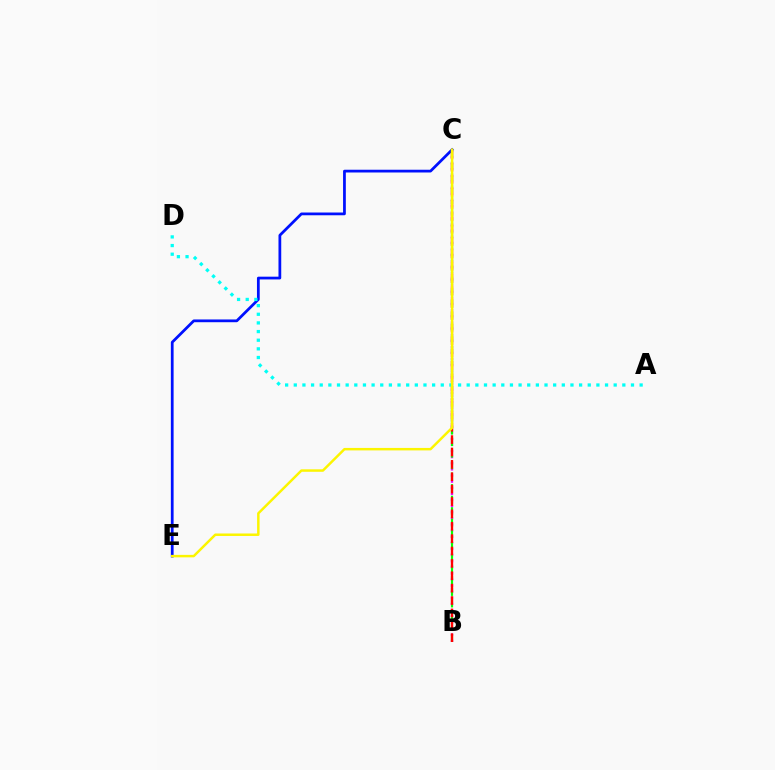{('B', 'C'): [{'color': '#ee00ff', 'line_style': 'dotted', 'thickness': 1.66}, {'color': '#08ff00', 'line_style': 'dashed', 'thickness': 1.57}, {'color': '#ff0000', 'line_style': 'dashed', 'thickness': 1.68}], ('C', 'E'): [{'color': '#0010ff', 'line_style': 'solid', 'thickness': 1.98}, {'color': '#fcf500', 'line_style': 'solid', 'thickness': 1.78}], ('A', 'D'): [{'color': '#00fff6', 'line_style': 'dotted', 'thickness': 2.35}]}